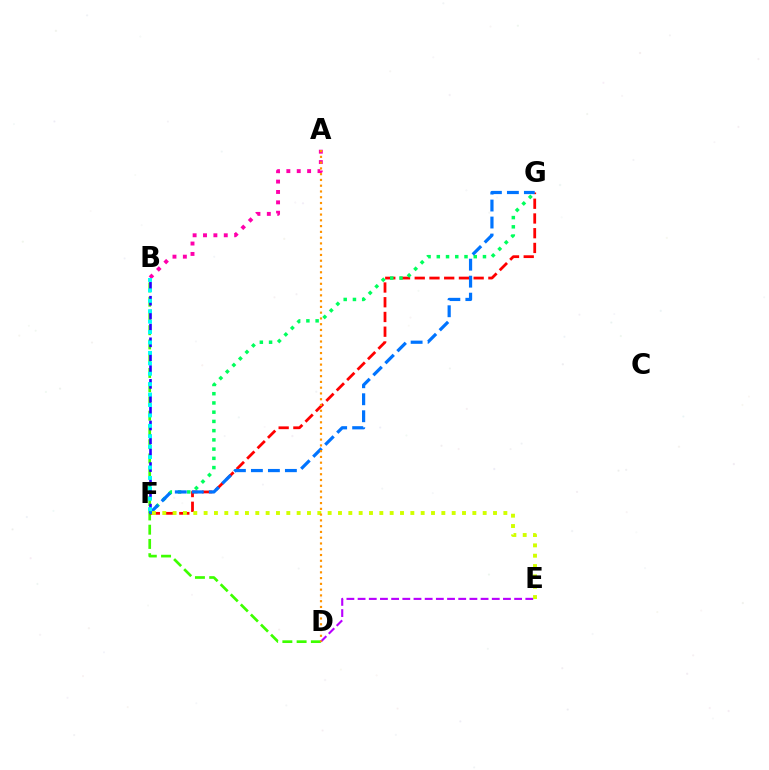{('B', 'D'): [{'color': '#3dff00', 'line_style': 'dashed', 'thickness': 1.94}], ('A', 'B'): [{'color': '#ff00ac', 'line_style': 'dotted', 'thickness': 2.82}], ('F', 'G'): [{'color': '#ff0000', 'line_style': 'dashed', 'thickness': 2.0}, {'color': '#00ff5c', 'line_style': 'dotted', 'thickness': 2.51}, {'color': '#0074ff', 'line_style': 'dashed', 'thickness': 2.31}], ('B', 'F'): [{'color': '#2500ff', 'line_style': 'dashed', 'thickness': 1.88}, {'color': '#00fff6', 'line_style': 'dotted', 'thickness': 2.83}], ('D', 'E'): [{'color': '#b900ff', 'line_style': 'dashed', 'thickness': 1.52}], ('E', 'F'): [{'color': '#d1ff00', 'line_style': 'dotted', 'thickness': 2.81}], ('A', 'D'): [{'color': '#ff9400', 'line_style': 'dotted', 'thickness': 1.57}]}